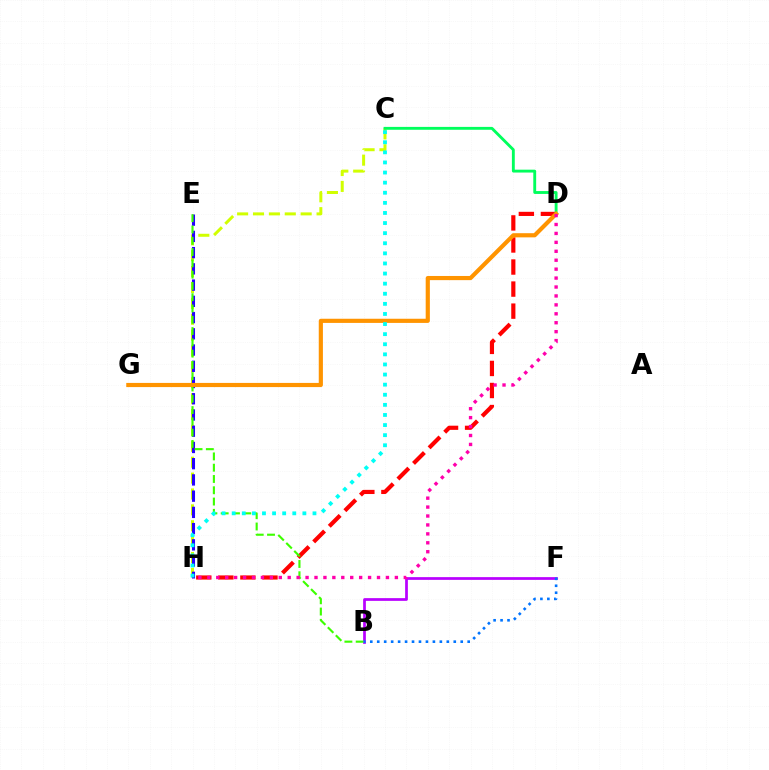{('D', 'H'): [{'color': '#ff0000', 'line_style': 'dashed', 'thickness': 3.0}, {'color': '#ff00ac', 'line_style': 'dotted', 'thickness': 2.43}], ('C', 'H'): [{'color': '#d1ff00', 'line_style': 'dashed', 'thickness': 2.16}, {'color': '#00fff6', 'line_style': 'dotted', 'thickness': 2.74}], ('C', 'D'): [{'color': '#00ff5c', 'line_style': 'solid', 'thickness': 2.07}], ('E', 'H'): [{'color': '#2500ff', 'line_style': 'dashed', 'thickness': 2.21}], ('B', 'F'): [{'color': '#b900ff', 'line_style': 'solid', 'thickness': 1.96}, {'color': '#0074ff', 'line_style': 'dotted', 'thickness': 1.89}], ('B', 'E'): [{'color': '#3dff00', 'line_style': 'dashed', 'thickness': 1.53}], ('D', 'G'): [{'color': '#ff9400', 'line_style': 'solid', 'thickness': 3.0}]}